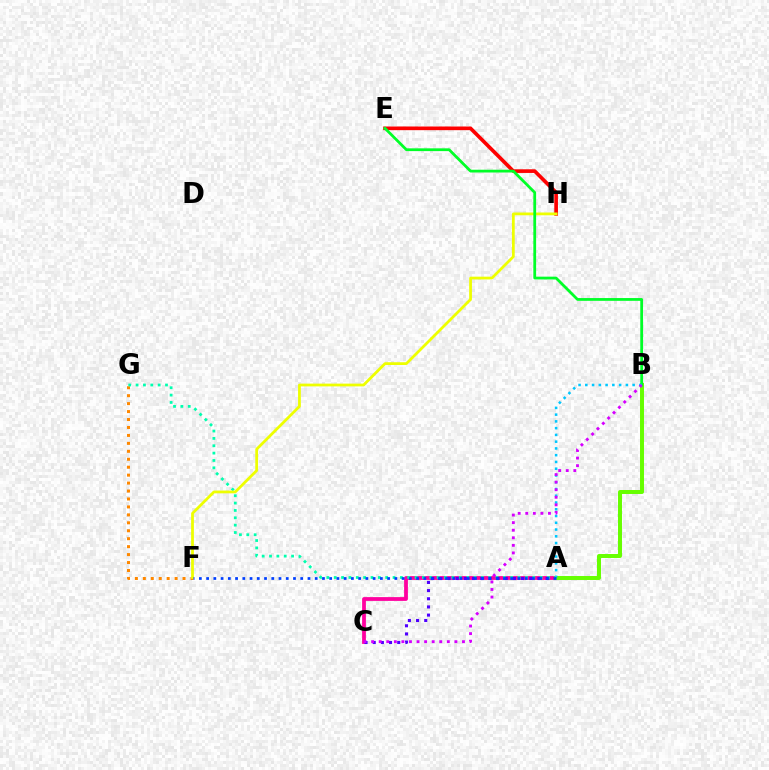{('A', 'C'): [{'color': '#ff00a0', 'line_style': 'solid', 'thickness': 2.73}, {'color': '#4f00ff', 'line_style': 'dotted', 'thickness': 2.22}], ('F', 'G'): [{'color': '#ff8800', 'line_style': 'dotted', 'thickness': 2.16}], ('A', 'G'): [{'color': '#00ffaf', 'line_style': 'dotted', 'thickness': 2.0}], ('E', 'H'): [{'color': '#ff0000', 'line_style': 'solid', 'thickness': 2.63}], ('A', 'B'): [{'color': '#66ff00', 'line_style': 'solid', 'thickness': 2.86}, {'color': '#00c7ff', 'line_style': 'dotted', 'thickness': 1.84}], ('F', 'H'): [{'color': '#eeff00', 'line_style': 'solid', 'thickness': 1.99}], ('B', 'E'): [{'color': '#00ff27', 'line_style': 'solid', 'thickness': 2.0}], ('B', 'C'): [{'color': '#d600ff', 'line_style': 'dotted', 'thickness': 2.06}], ('A', 'F'): [{'color': '#003fff', 'line_style': 'dotted', 'thickness': 1.97}]}